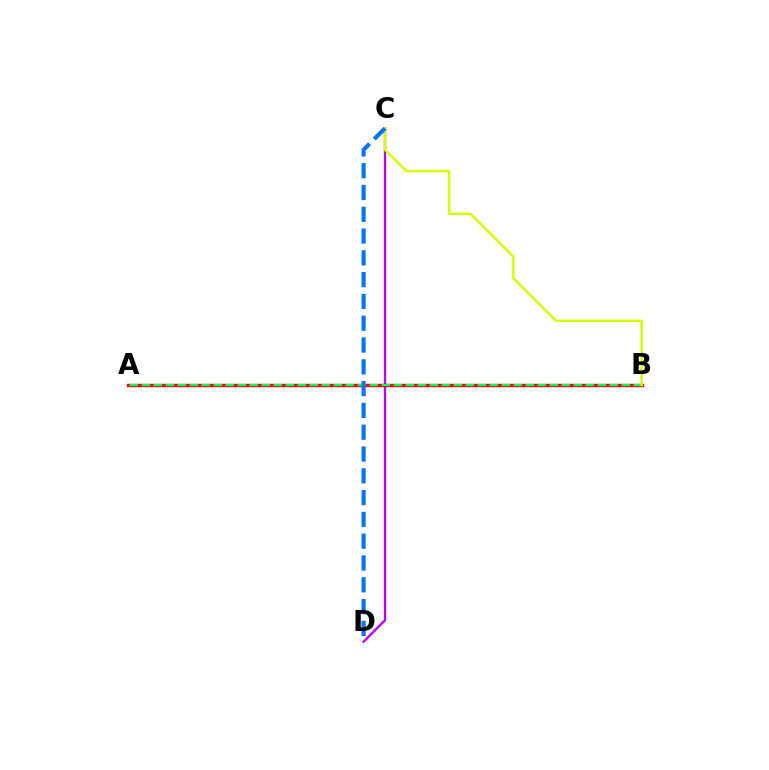{('C', 'D'): [{'color': '#b900ff', 'line_style': 'solid', 'thickness': 1.69}, {'color': '#0074ff', 'line_style': 'dashed', 'thickness': 2.96}], ('A', 'B'): [{'color': '#ff0000', 'line_style': 'solid', 'thickness': 2.43}, {'color': '#00ff5c', 'line_style': 'dashed', 'thickness': 1.63}], ('B', 'C'): [{'color': '#d1ff00', 'line_style': 'solid', 'thickness': 1.79}]}